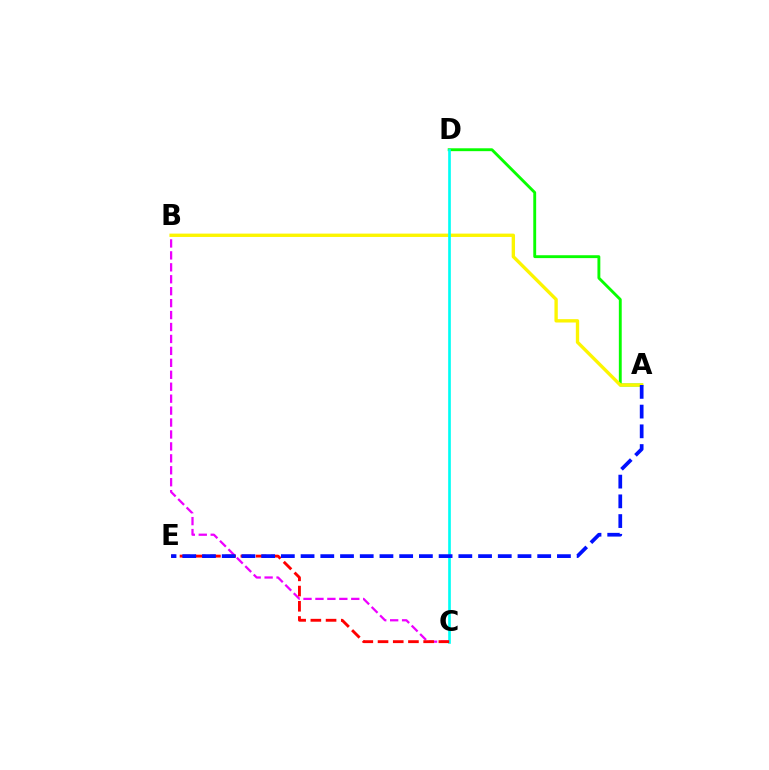{('A', 'D'): [{'color': '#08ff00', 'line_style': 'solid', 'thickness': 2.07}], ('B', 'C'): [{'color': '#ee00ff', 'line_style': 'dashed', 'thickness': 1.62}], ('A', 'B'): [{'color': '#fcf500', 'line_style': 'solid', 'thickness': 2.41}], ('C', 'D'): [{'color': '#00fff6', 'line_style': 'solid', 'thickness': 1.92}], ('C', 'E'): [{'color': '#ff0000', 'line_style': 'dashed', 'thickness': 2.07}], ('A', 'E'): [{'color': '#0010ff', 'line_style': 'dashed', 'thickness': 2.68}]}